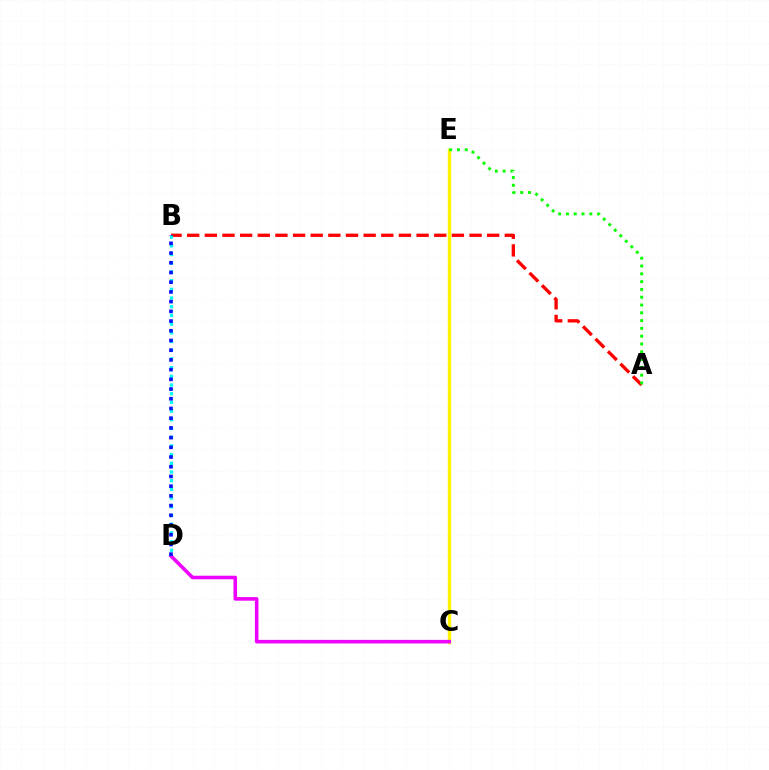{('C', 'E'): [{'color': '#fcf500', 'line_style': 'solid', 'thickness': 2.47}], ('A', 'B'): [{'color': '#ff0000', 'line_style': 'dashed', 'thickness': 2.4}], ('C', 'D'): [{'color': '#ee00ff', 'line_style': 'solid', 'thickness': 2.57}], ('A', 'E'): [{'color': '#08ff00', 'line_style': 'dotted', 'thickness': 2.12}], ('B', 'D'): [{'color': '#00fff6', 'line_style': 'dotted', 'thickness': 2.36}, {'color': '#0010ff', 'line_style': 'dotted', 'thickness': 2.64}]}